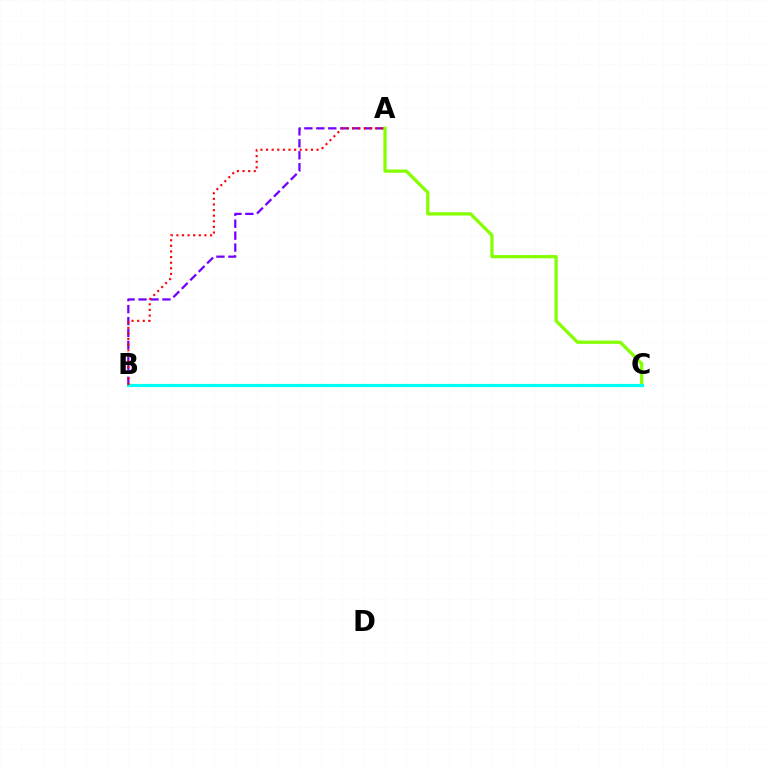{('A', 'B'): [{'color': '#7200ff', 'line_style': 'dashed', 'thickness': 1.62}, {'color': '#ff0000', 'line_style': 'dotted', 'thickness': 1.52}], ('A', 'C'): [{'color': '#84ff00', 'line_style': 'solid', 'thickness': 2.34}], ('B', 'C'): [{'color': '#00fff6', 'line_style': 'solid', 'thickness': 2.29}]}